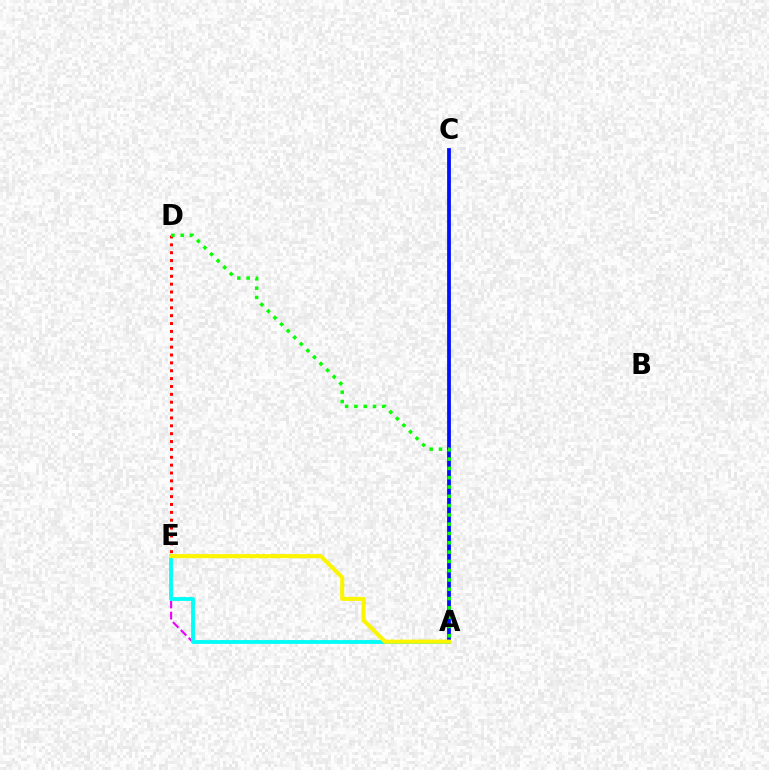{('A', 'C'): [{'color': '#0010ff', 'line_style': 'solid', 'thickness': 2.72}], ('A', 'E'): [{'color': '#ee00ff', 'line_style': 'dashed', 'thickness': 1.51}, {'color': '#00fff6', 'line_style': 'solid', 'thickness': 2.75}, {'color': '#fcf500', 'line_style': 'solid', 'thickness': 2.93}], ('D', 'E'): [{'color': '#ff0000', 'line_style': 'dotted', 'thickness': 2.14}], ('A', 'D'): [{'color': '#08ff00', 'line_style': 'dotted', 'thickness': 2.53}]}